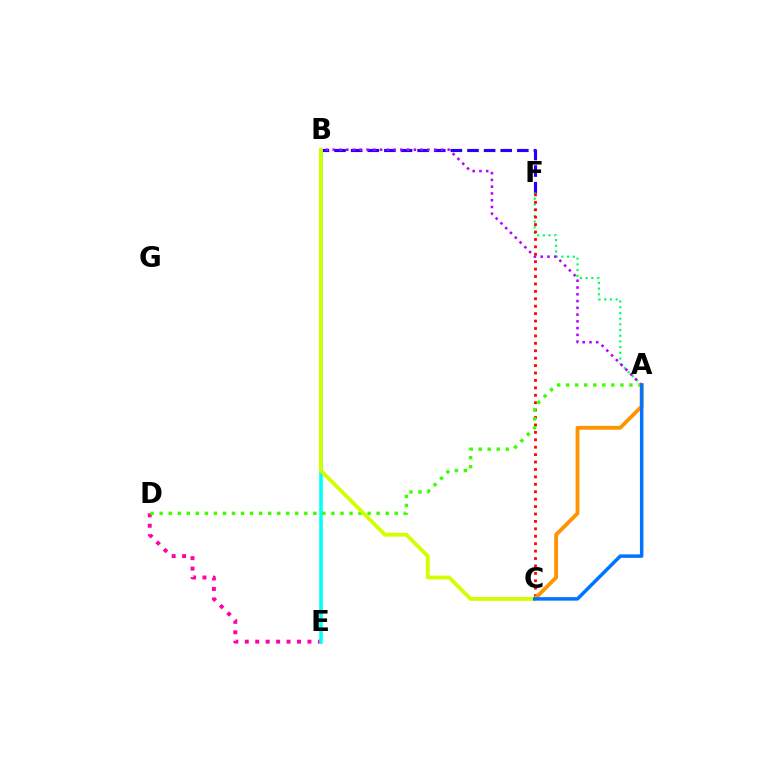{('D', 'E'): [{'color': '#ff00ac', 'line_style': 'dotted', 'thickness': 2.84}], ('B', 'F'): [{'color': '#2500ff', 'line_style': 'dashed', 'thickness': 2.26}], ('A', 'F'): [{'color': '#00ff5c', 'line_style': 'dotted', 'thickness': 1.55}], ('B', 'E'): [{'color': '#00fff6', 'line_style': 'solid', 'thickness': 2.56}], ('C', 'F'): [{'color': '#ff0000', 'line_style': 'dotted', 'thickness': 2.02}], ('A', 'B'): [{'color': '#b900ff', 'line_style': 'dotted', 'thickness': 1.84}], ('A', 'C'): [{'color': '#ff9400', 'line_style': 'solid', 'thickness': 2.75}, {'color': '#0074ff', 'line_style': 'solid', 'thickness': 2.51}], ('A', 'D'): [{'color': '#3dff00', 'line_style': 'dotted', 'thickness': 2.46}], ('B', 'C'): [{'color': '#d1ff00', 'line_style': 'solid', 'thickness': 2.77}]}